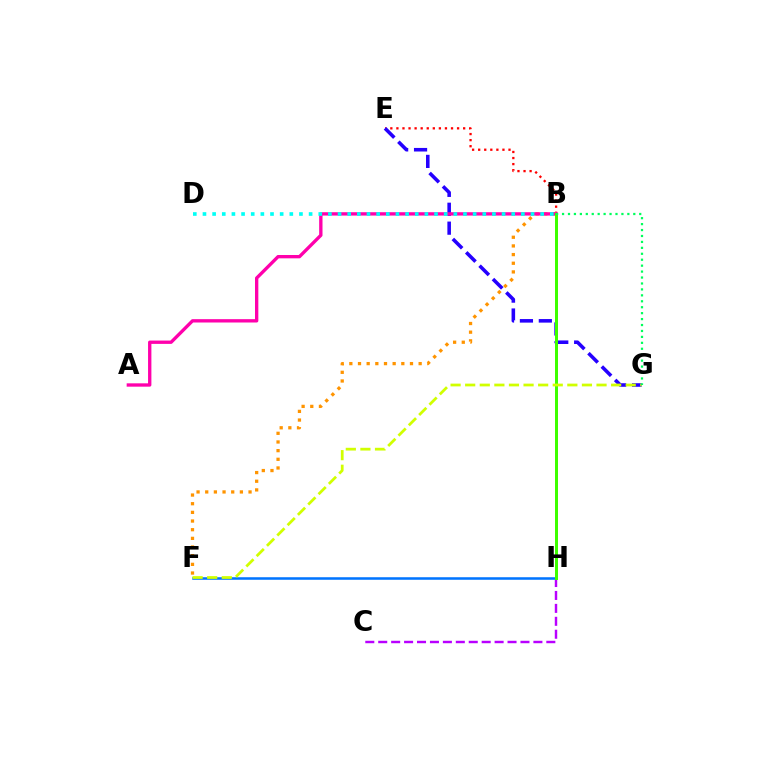{('C', 'H'): [{'color': '#b900ff', 'line_style': 'dashed', 'thickness': 1.76}], ('F', 'H'): [{'color': '#0074ff', 'line_style': 'solid', 'thickness': 1.82}], ('B', 'E'): [{'color': '#ff0000', 'line_style': 'dotted', 'thickness': 1.65}], ('B', 'F'): [{'color': '#ff9400', 'line_style': 'dotted', 'thickness': 2.35}], ('E', 'G'): [{'color': '#2500ff', 'line_style': 'dashed', 'thickness': 2.57}], ('A', 'B'): [{'color': '#ff00ac', 'line_style': 'solid', 'thickness': 2.4}], ('B', 'H'): [{'color': '#3dff00', 'line_style': 'solid', 'thickness': 2.16}], ('F', 'G'): [{'color': '#d1ff00', 'line_style': 'dashed', 'thickness': 1.98}], ('B', 'D'): [{'color': '#00fff6', 'line_style': 'dotted', 'thickness': 2.62}], ('B', 'G'): [{'color': '#00ff5c', 'line_style': 'dotted', 'thickness': 1.61}]}